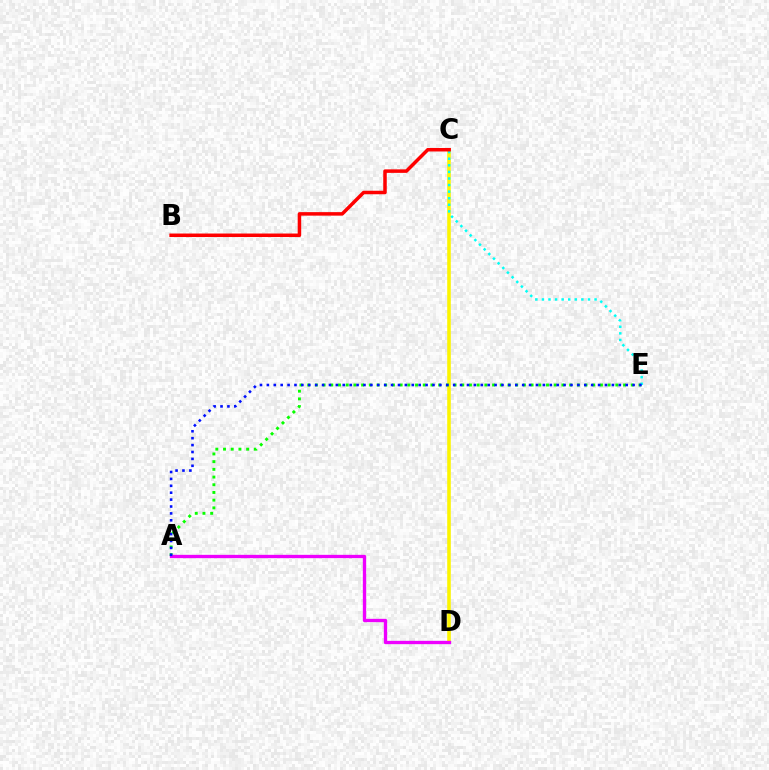{('C', 'D'): [{'color': '#fcf500', 'line_style': 'solid', 'thickness': 2.58}], ('A', 'E'): [{'color': '#08ff00', 'line_style': 'dotted', 'thickness': 2.09}, {'color': '#0010ff', 'line_style': 'dotted', 'thickness': 1.87}], ('C', 'E'): [{'color': '#00fff6', 'line_style': 'dotted', 'thickness': 1.79}], ('B', 'C'): [{'color': '#ff0000', 'line_style': 'solid', 'thickness': 2.52}], ('A', 'D'): [{'color': '#ee00ff', 'line_style': 'solid', 'thickness': 2.4}]}